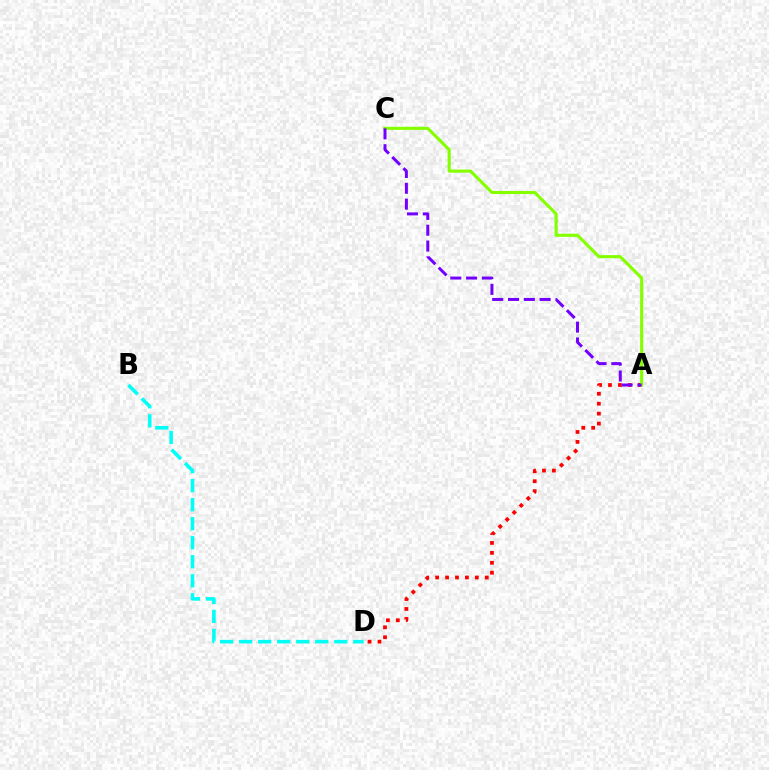{('A', 'D'): [{'color': '#ff0000', 'line_style': 'dotted', 'thickness': 2.7}], ('B', 'D'): [{'color': '#00fff6', 'line_style': 'dashed', 'thickness': 2.58}], ('A', 'C'): [{'color': '#84ff00', 'line_style': 'solid', 'thickness': 2.24}, {'color': '#7200ff', 'line_style': 'dashed', 'thickness': 2.15}]}